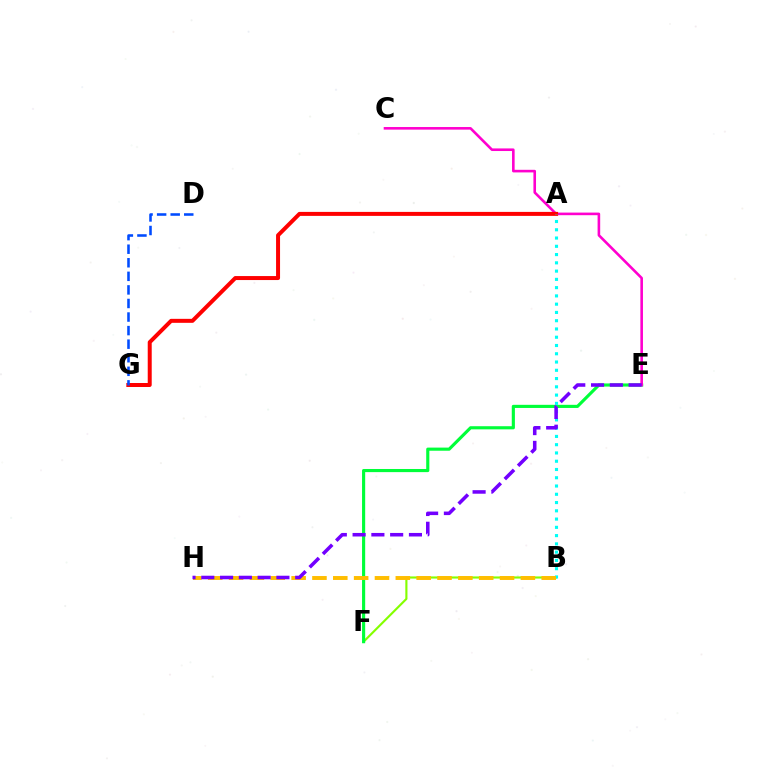{('B', 'F'): [{'color': '#84ff00', 'line_style': 'solid', 'thickness': 1.54}], ('E', 'F'): [{'color': '#00ff39', 'line_style': 'solid', 'thickness': 2.26}], ('C', 'E'): [{'color': '#ff00cf', 'line_style': 'solid', 'thickness': 1.87}], ('A', 'G'): [{'color': '#ff0000', 'line_style': 'solid', 'thickness': 2.87}], ('A', 'B'): [{'color': '#00fff6', 'line_style': 'dotted', 'thickness': 2.25}], ('D', 'G'): [{'color': '#004bff', 'line_style': 'dashed', 'thickness': 1.84}], ('B', 'H'): [{'color': '#ffbd00', 'line_style': 'dashed', 'thickness': 2.83}], ('E', 'H'): [{'color': '#7200ff', 'line_style': 'dashed', 'thickness': 2.55}]}